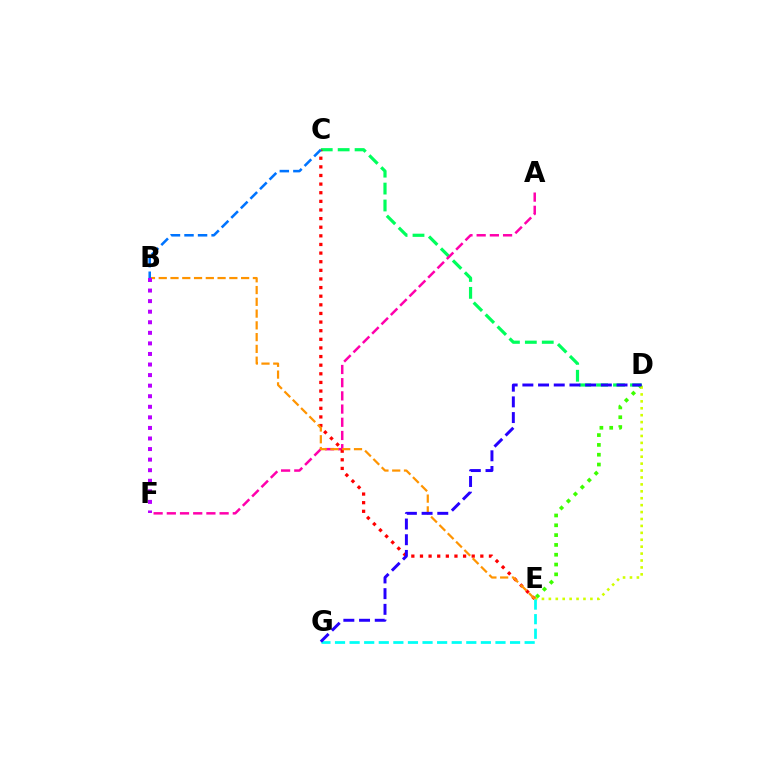{('D', 'E'): [{'color': '#3dff00', 'line_style': 'dotted', 'thickness': 2.67}, {'color': '#d1ff00', 'line_style': 'dotted', 'thickness': 1.88}], ('C', 'D'): [{'color': '#00ff5c', 'line_style': 'dashed', 'thickness': 2.3}], ('A', 'F'): [{'color': '#ff00ac', 'line_style': 'dashed', 'thickness': 1.79}], ('C', 'E'): [{'color': '#ff0000', 'line_style': 'dotted', 'thickness': 2.34}], ('B', 'E'): [{'color': '#ff9400', 'line_style': 'dashed', 'thickness': 1.6}], ('E', 'G'): [{'color': '#00fff6', 'line_style': 'dashed', 'thickness': 1.98}], ('D', 'G'): [{'color': '#2500ff', 'line_style': 'dashed', 'thickness': 2.13}], ('B', 'C'): [{'color': '#0074ff', 'line_style': 'dashed', 'thickness': 1.84}], ('B', 'F'): [{'color': '#b900ff', 'line_style': 'dotted', 'thickness': 2.87}]}